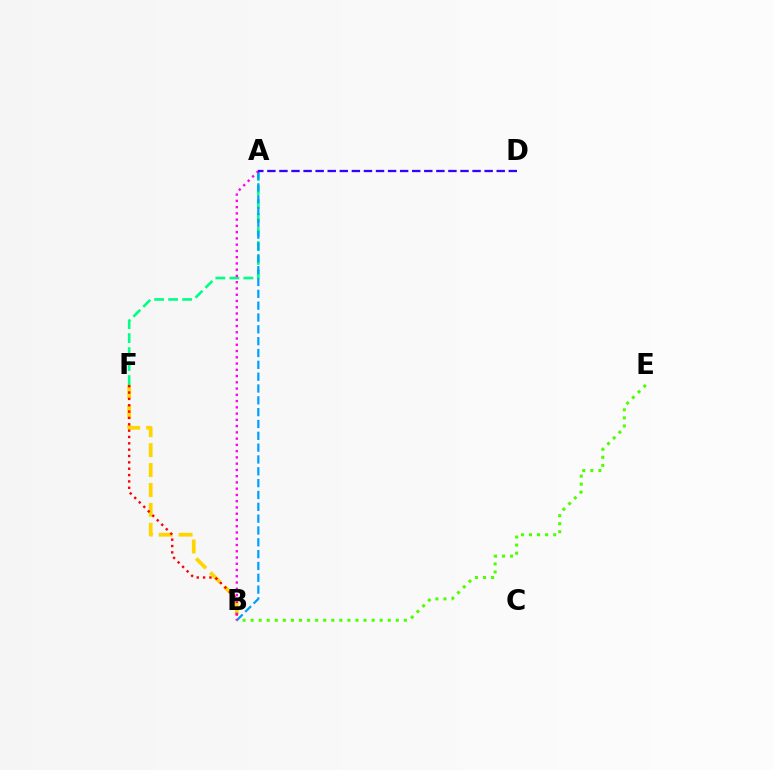{('B', 'E'): [{'color': '#4fff00', 'line_style': 'dotted', 'thickness': 2.19}], ('A', 'F'): [{'color': '#00ff86', 'line_style': 'dashed', 'thickness': 1.9}], ('B', 'F'): [{'color': '#ffd500', 'line_style': 'dashed', 'thickness': 2.71}, {'color': '#ff0000', 'line_style': 'dotted', 'thickness': 1.72}], ('A', 'B'): [{'color': '#009eff', 'line_style': 'dashed', 'thickness': 1.61}, {'color': '#ff00ed', 'line_style': 'dotted', 'thickness': 1.7}], ('A', 'D'): [{'color': '#3700ff', 'line_style': 'dashed', 'thickness': 1.64}]}